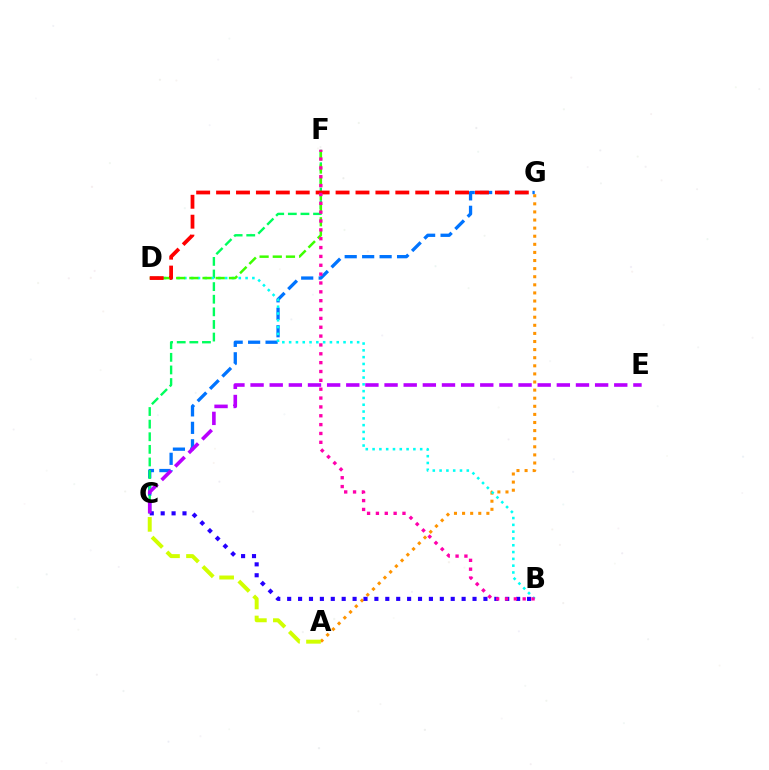{('A', 'G'): [{'color': '#ff9400', 'line_style': 'dotted', 'thickness': 2.2}], ('C', 'G'): [{'color': '#0074ff', 'line_style': 'dashed', 'thickness': 2.37}], ('C', 'F'): [{'color': '#00ff5c', 'line_style': 'dashed', 'thickness': 1.71}], ('B', 'D'): [{'color': '#00fff6', 'line_style': 'dotted', 'thickness': 1.85}], ('D', 'F'): [{'color': '#3dff00', 'line_style': 'dashed', 'thickness': 1.79}], ('B', 'C'): [{'color': '#2500ff', 'line_style': 'dotted', 'thickness': 2.96}], ('D', 'G'): [{'color': '#ff0000', 'line_style': 'dashed', 'thickness': 2.71}], ('B', 'F'): [{'color': '#ff00ac', 'line_style': 'dotted', 'thickness': 2.41}], ('A', 'C'): [{'color': '#d1ff00', 'line_style': 'dashed', 'thickness': 2.85}], ('C', 'E'): [{'color': '#b900ff', 'line_style': 'dashed', 'thickness': 2.6}]}